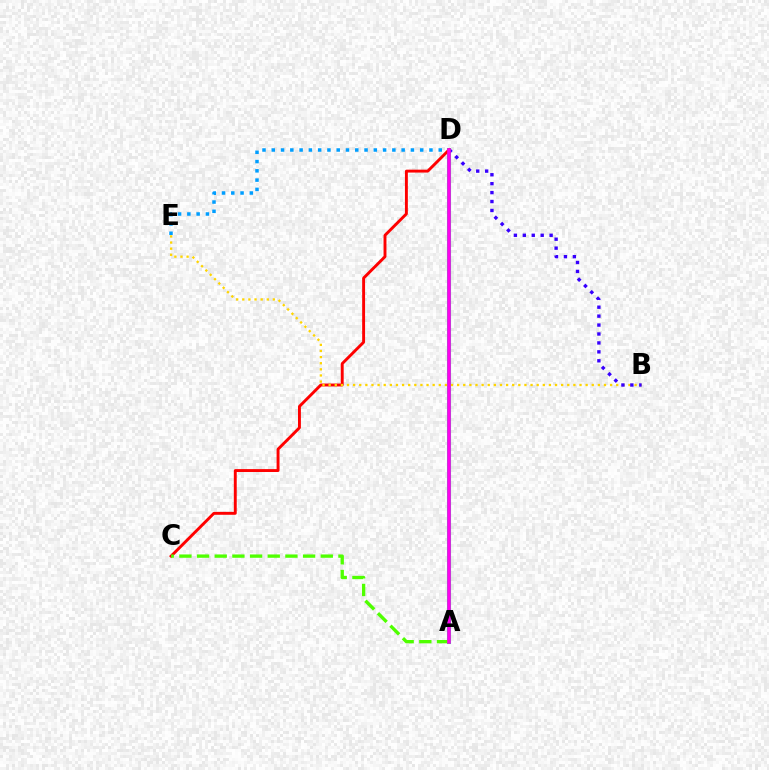{('A', 'D'): [{'color': '#00ff86', 'line_style': 'solid', 'thickness': 2.94}, {'color': '#ff00ed', 'line_style': 'solid', 'thickness': 2.59}], ('D', 'E'): [{'color': '#009eff', 'line_style': 'dotted', 'thickness': 2.52}], ('C', 'D'): [{'color': '#ff0000', 'line_style': 'solid', 'thickness': 2.09}], ('A', 'C'): [{'color': '#4fff00', 'line_style': 'dashed', 'thickness': 2.4}], ('B', 'E'): [{'color': '#ffd500', 'line_style': 'dotted', 'thickness': 1.66}], ('B', 'D'): [{'color': '#3700ff', 'line_style': 'dotted', 'thickness': 2.43}]}